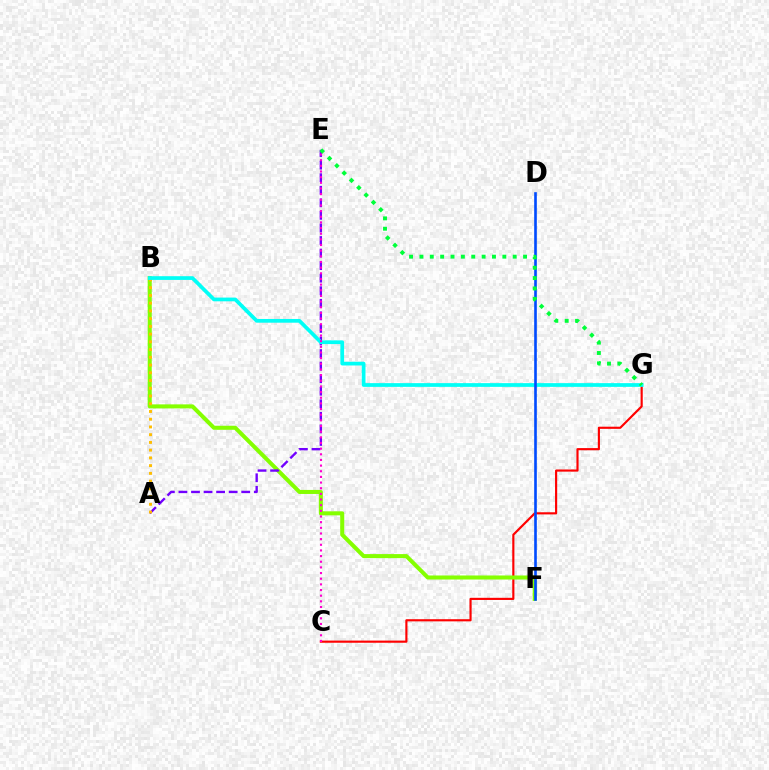{('C', 'G'): [{'color': '#ff0000', 'line_style': 'solid', 'thickness': 1.55}], ('B', 'F'): [{'color': '#84ff00', 'line_style': 'solid', 'thickness': 2.91}], ('A', 'E'): [{'color': '#7200ff', 'line_style': 'dashed', 'thickness': 1.71}], ('A', 'B'): [{'color': '#ffbd00', 'line_style': 'dotted', 'thickness': 2.1}], ('B', 'G'): [{'color': '#00fff6', 'line_style': 'solid', 'thickness': 2.68}], ('D', 'F'): [{'color': '#004bff', 'line_style': 'solid', 'thickness': 1.89}], ('C', 'E'): [{'color': '#ff00cf', 'line_style': 'dotted', 'thickness': 1.54}], ('E', 'G'): [{'color': '#00ff39', 'line_style': 'dotted', 'thickness': 2.82}]}